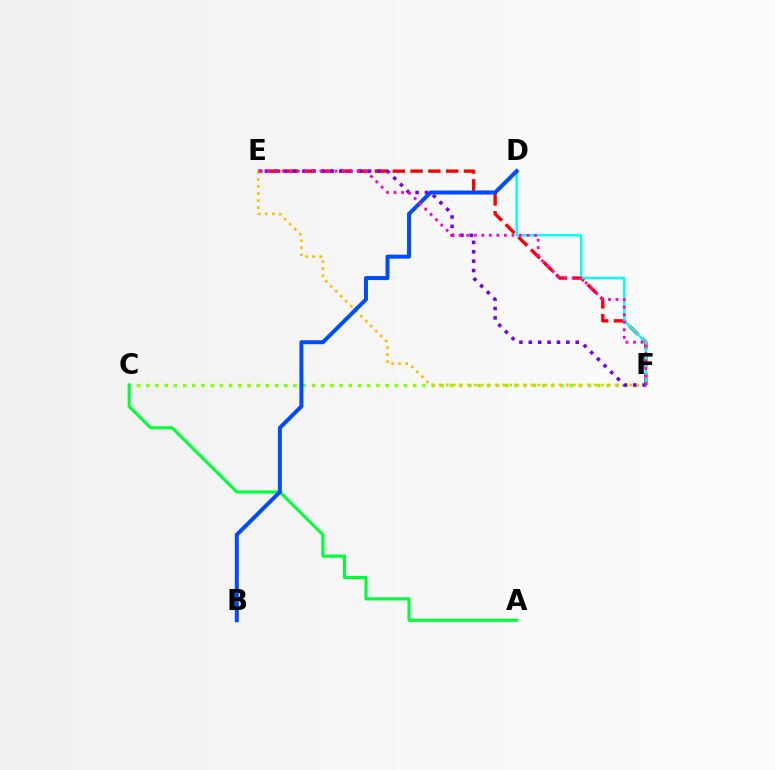{('E', 'F'): [{'color': '#ff0000', 'line_style': 'dashed', 'thickness': 2.42}, {'color': '#ffbd00', 'line_style': 'dotted', 'thickness': 1.92}, {'color': '#7200ff', 'line_style': 'dotted', 'thickness': 2.55}, {'color': '#ff00cf', 'line_style': 'dotted', 'thickness': 2.05}], ('C', 'F'): [{'color': '#84ff00', 'line_style': 'dotted', 'thickness': 2.5}], ('A', 'C'): [{'color': '#00ff39', 'line_style': 'solid', 'thickness': 2.24}], ('D', 'F'): [{'color': '#00fff6', 'line_style': 'solid', 'thickness': 1.78}], ('B', 'D'): [{'color': '#004bff', 'line_style': 'solid', 'thickness': 2.87}]}